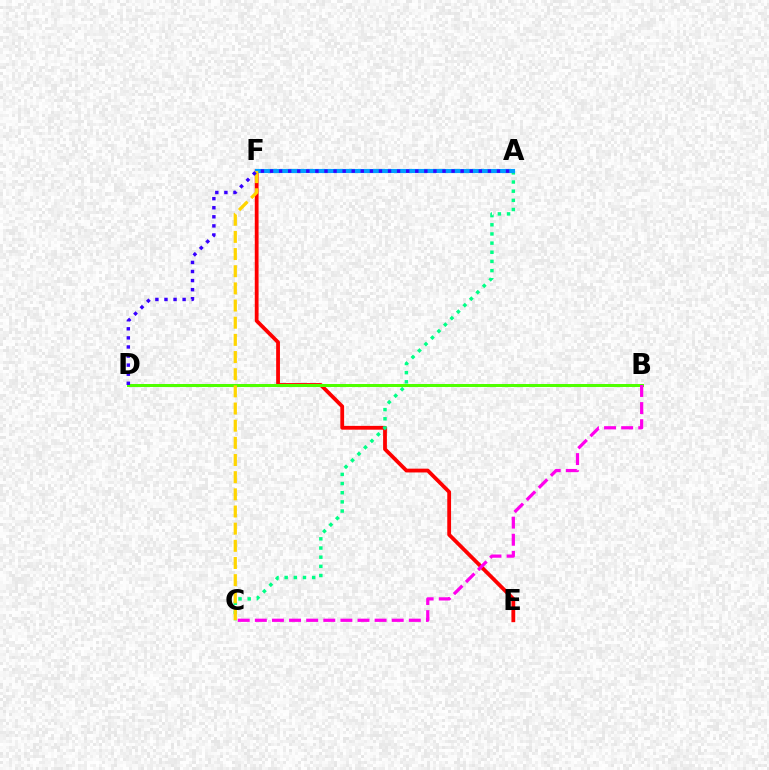{('E', 'F'): [{'color': '#ff0000', 'line_style': 'solid', 'thickness': 2.73}], ('A', 'C'): [{'color': '#00ff86', 'line_style': 'dotted', 'thickness': 2.49}], ('B', 'D'): [{'color': '#4fff00', 'line_style': 'solid', 'thickness': 2.17}], ('A', 'F'): [{'color': '#009eff', 'line_style': 'solid', 'thickness': 2.97}], ('C', 'F'): [{'color': '#ffd500', 'line_style': 'dashed', 'thickness': 2.33}], ('A', 'D'): [{'color': '#3700ff', 'line_style': 'dotted', 'thickness': 2.47}], ('B', 'C'): [{'color': '#ff00ed', 'line_style': 'dashed', 'thickness': 2.32}]}